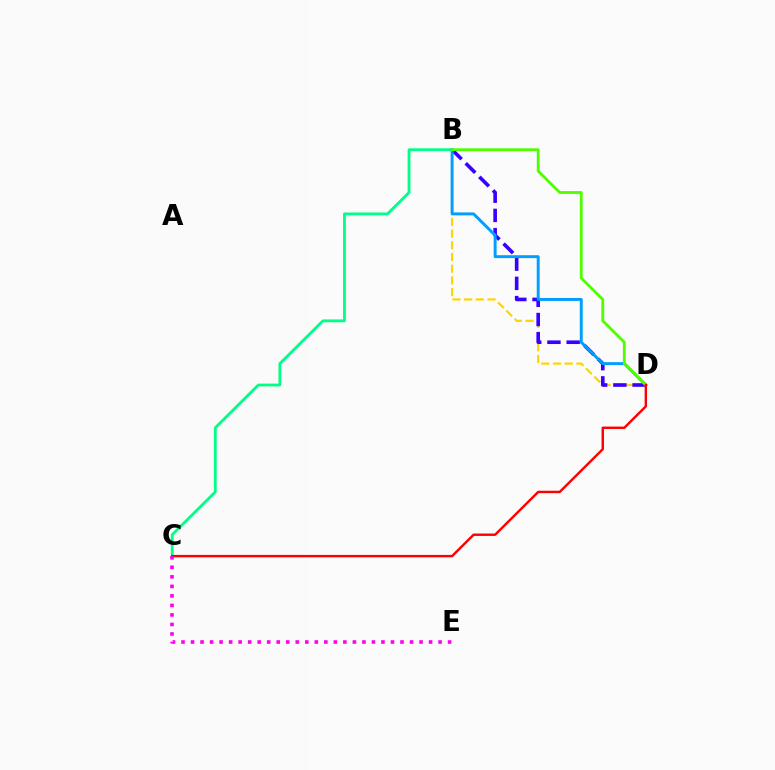{('B', 'C'): [{'color': '#00ff86', 'line_style': 'solid', 'thickness': 2.02}], ('B', 'D'): [{'color': '#ffd500', 'line_style': 'dashed', 'thickness': 1.59}, {'color': '#3700ff', 'line_style': 'dashed', 'thickness': 2.61}, {'color': '#009eff', 'line_style': 'solid', 'thickness': 2.12}, {'color': '#4fff00', 'line_style': 'solid', 'thickness': 2.03}], ('C', 'D'): [{'color': '#ff0000', 'line_style': 'solid', 'thickness': 1.74}], ('C', 'E'): [{'color': '#ff00ed', 'line_style': 'dotted', 'thickness': 2.59}]}